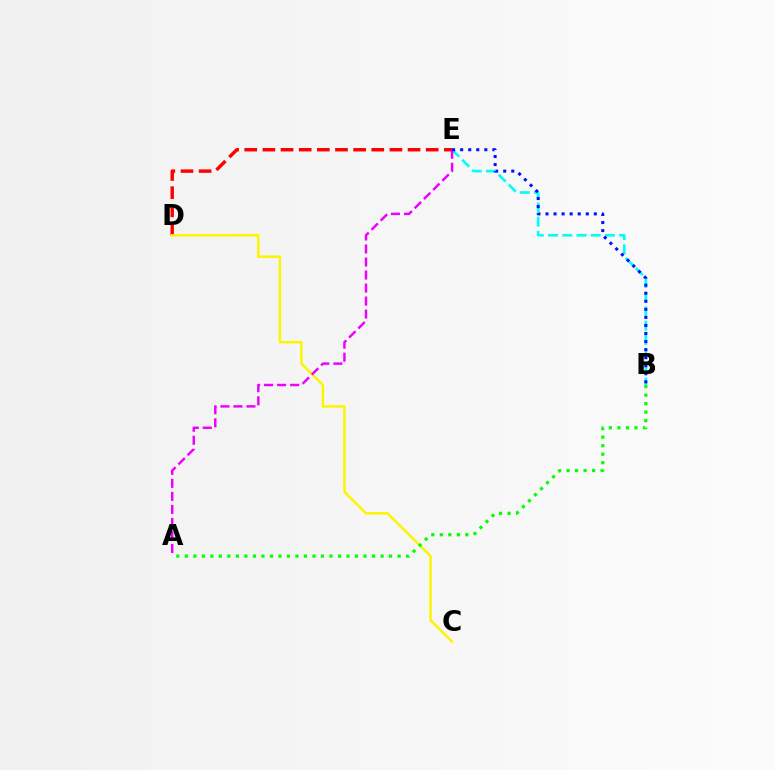{('B', 'E'): [{'color': '#00fff6', 'line_style': 'dashed', 'thickness': 1.93}, {'color': '#0010ff', 'line_style': 'dotted', 'thickness': 2.19}], ('D', 'E'): [{'color': '#ff0000', 'line_style': 'dashed', 'thickness': 2.47}], ('C', 'D'): [{'color': '#fcf500', 'line_style': 'solid', 'thickness': 1.79}], ('A', 'B'): [{'color': '#08ff00', 'line_style': 'dotted', 'thickness': 2.31}], ('A', 'E'): [{'color': '#ee00ff', 'line_style': 'dashed', 'thickness': 1.77}]}